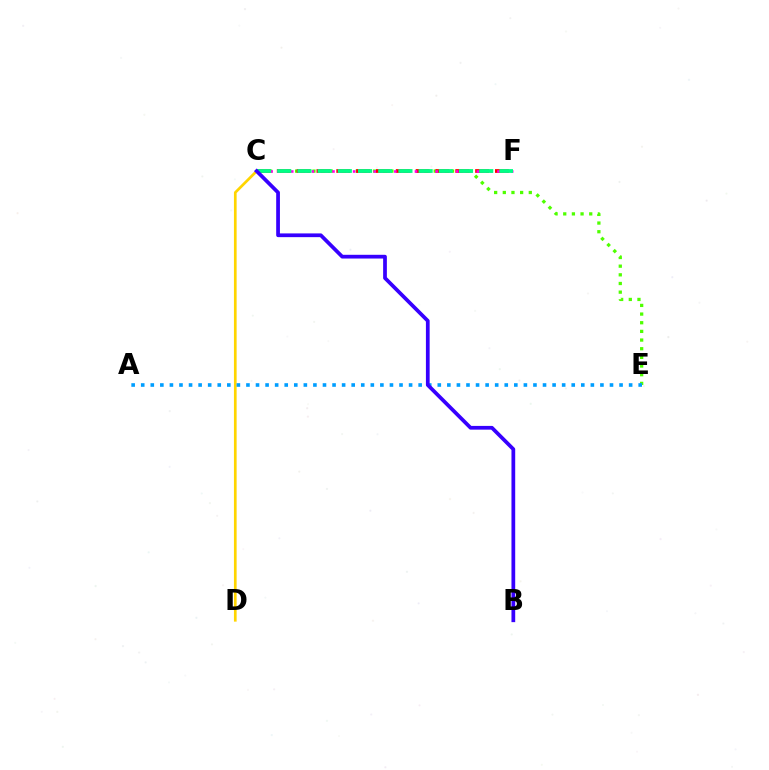{('C', 'E'): [{'color': '#4fff00', 'line_style': 'dotted', 'thickness': 2.35}], ('C', 'F'): [{'color': '#ff0000', 'line_style': 'dashed', 'thickness': 2.69}, {'color': '#ff00ed', 'line_style': 'dotted', 'thickness': 1.87}, {'color': '#00ff86', 'line_style': 'dashed', 'thickness': 2.74}], ('C', 'D'): [{'color': '#ffd500', 'line_style': 'solid', 'thickness': 1.94}], ('A', 'E'): [{'color': '#009eff', 'line_style': 'dotted', 'thickness': 2.6}], ('B', 'C'): [{'color': '#3700ff', 'line_style': 'solid', 'thickness': 2.69}]}